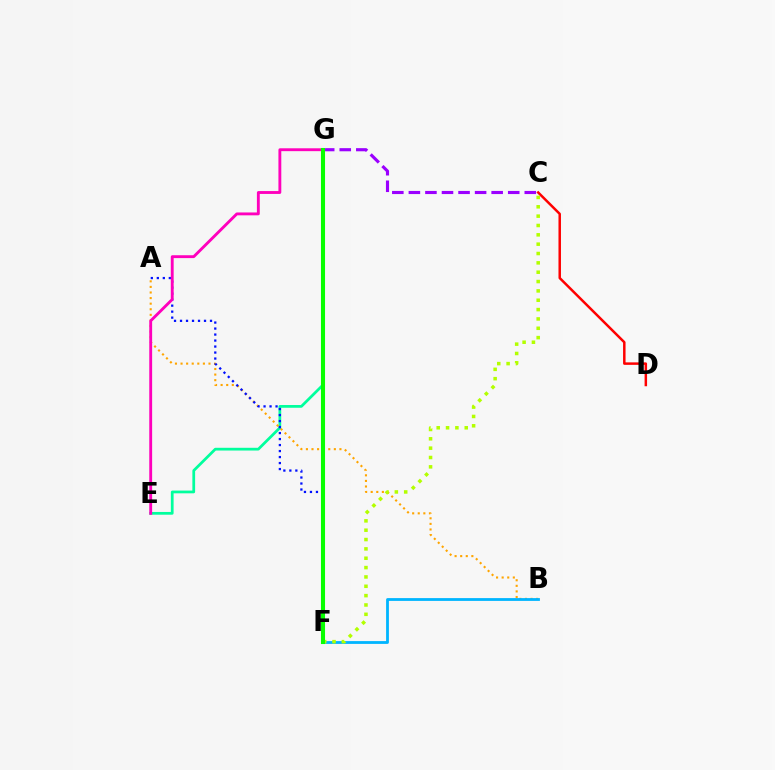{('C', 'G'): [{'color': '#9b00ff', 'line_style': 'dashed', 'thickness': 2.25}], ('C', 'D'): [{'color': '#ff0000', 'line_style': 'solid', 'thickness': 1.79}], ('E', 'G'): [{'color': '#00ff9d', 'line_style': 'solid', 'thickness': 1.97}, {'color': '#ff00bd', 'line_style': 'solid', 'thickness': 2.06}], ('A', 'B'): [{'color': '#ffa500', 'line_style': 'dotted', 'thickness': 1.52}], ('A', 'F'): [{'color': '#0010ff', 'line_style': 'dotted', 'thickness': 1.63}], ('B', 'F'): [{'color': '#00b5ff', 'line_style': 'solid', 'thickness': 2.02}], ('C', 'F'): [{'color': '#b3ff00', 'line_style': 'dotted', 'thickness': 2.54}], ('F', 'G'): [{'color': '#08ff00', 'line_style': 'solid', 'thickness': 2.94}]}